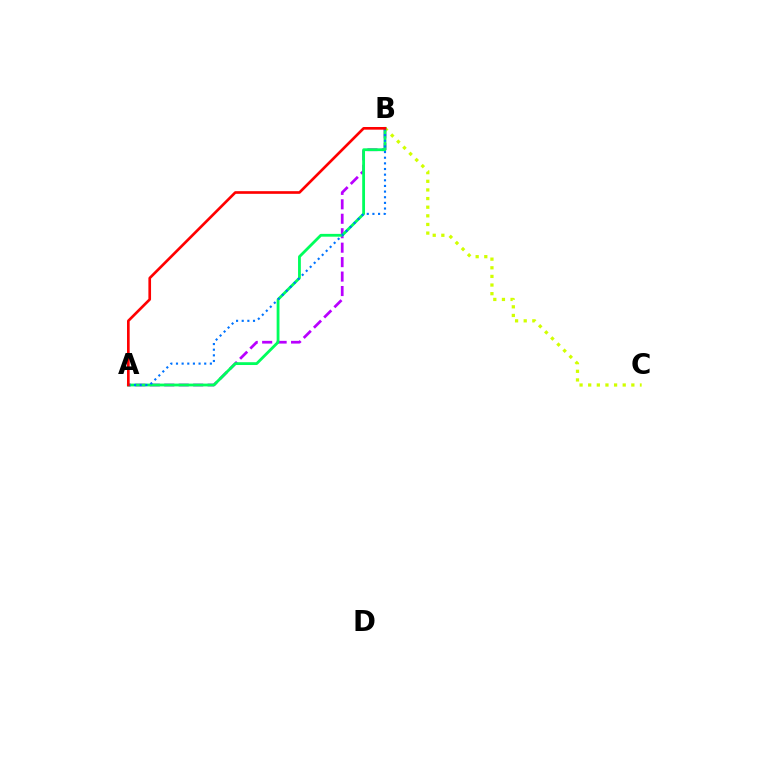{('A', 'B'): [{'color': '#b900ff', 'line_style': 'dashed', 'thickness': 1.96}, {'color': '#00ff5c', 'line_style': 'solid', 'thickness': 2.02}, {'color': '#0074ff', 'line_style': 'dotted', 'thickness': 1.53}, {'color': '#ff0000', 'line_style': 'solid', 'thickness': 1.91}], ('B', 'C'): [{'color': '#d1ff00', 'line_style': 'dotted', 'thickness': 2.35}]}